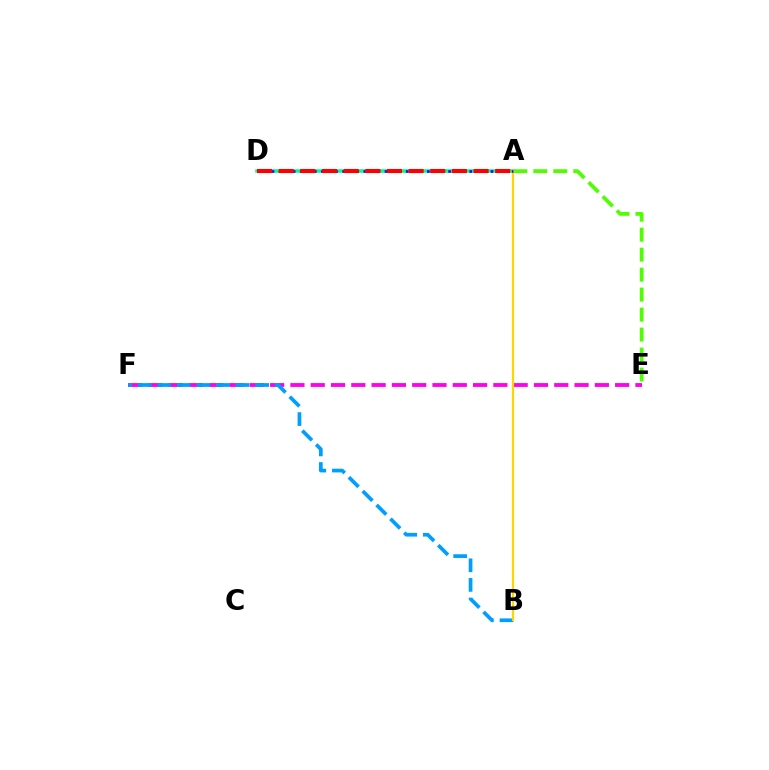{('A', 'D'): [{'color': '#00ff86', 'line_style': 'solid', 'thickness': 2.54}, {'color': '#3700ff', 'line_style': 'dotted', 'thickness': 1.92}, {'color': '#ff0000', 'line_style': 'dashed', 'thickness': 2.94}], ('A', 'E'): [{'color': '#4fff00', 'line_style': 'dashed', 'thickness': 2.71}], ('E', 'F'): [{'color': '#ff00ed', 'line_style': 'dashed', 'thickness': 2.76}], ('B', 'F'): [{'color': '#009eff', 'line_style': 'dashed', 'thickness': 2.66}], ('A', 'B'): [{'color': '#ffd500', 'line_style': 'solid', 'thickness': 1.61}]}